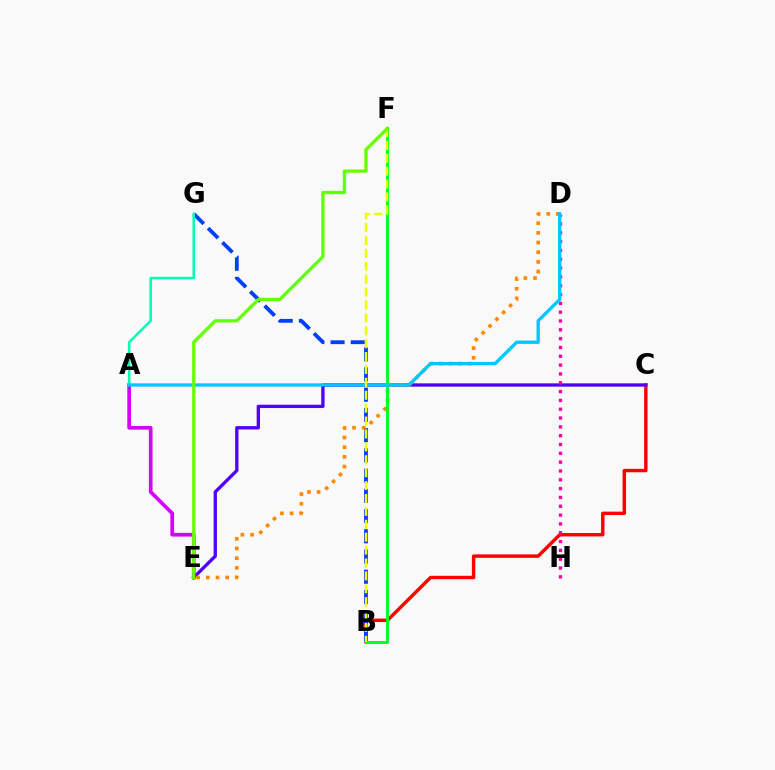{('B', 'C'): [{'color': '#ff0000', 'line_style': 'solid', 'thickness': 2.46}], ('B', 'G'): [{'color': '#003fff', 'line_style': 'dashed', 'thickness': 2.75}], ('A', 'E'): [{'color': '#d600ff', 'line_style': 'solid', 'thickness': 2.66}], ('C', 'E'): [{'color': '#4f00ff', 'line_style': 'solid', 'thickness': 2.39}], ('D', 'H'): [{'color': '#ff00a0', 'line_style': 'dotted', 'thickness': 2.4}], ('D', 'E'): [{'color': '#ff8800', 'line_style': 'dotted', 'thickness': 2.63}], ('B', 'F'): [{'color': '#00ff27', 'line_style': 'solid', 'thickness': 2.1}, {'color': '#eeff00', 'line_style': 'dashed', 'thickness': 1.75}], ('A', 'G'): [{'color': '#00ffaf', 'line_style': 'solid', 'thickness': 1.82}], ('A', 'D'): [{'color': '#00c7ff', 'line_style': 'solid', 'thickness': 2.4}], ('E', 'F'): [{'color': '#66ff00', 'line_style': 'solid', 'thickness': 2.37}]}